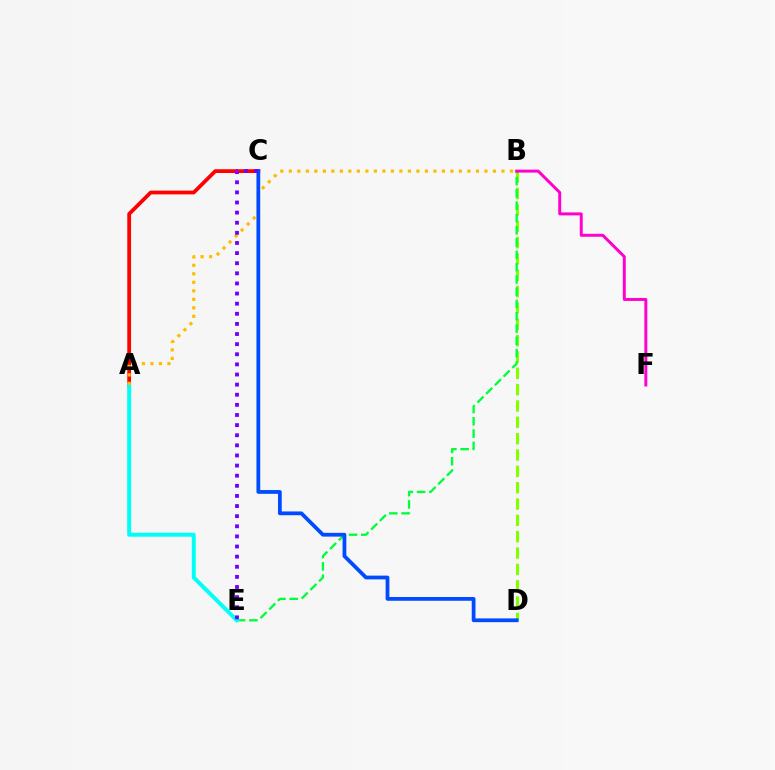{('B', 'D'): [{'color': '#84ff00', 'line_style': 'dashed', 'thickness': 2.22}], ('A', 'C'): [{'color': '#ff0000', 'line_style': 'solid', 'thickness': 2.71}], ('B', 'E'): [{'color': '#00ff39', 'line_style': 'dashed', 'thickness': 1.67}], ('A', 'E'): [{'color': '#00fff6', 'line_style': 'solid', 'thickness': 2.85}], ('A', 'B'): [{'color': '#ffbd00', 'line_style': 'dotted', 'thickness': 2.31}], ('C', 'D'): [{'color': '#004bff', 'line_style': 'solid', 'thickness': 2.72}], ('B', 'F'): [{'color': '#ff00cf', 'line_style': 'solid', 'thickness': 2.14}], ('C', 'E'): [{'color': '#7200ff', 'line_style': 'dotted', 'thickness': 2.75}]}